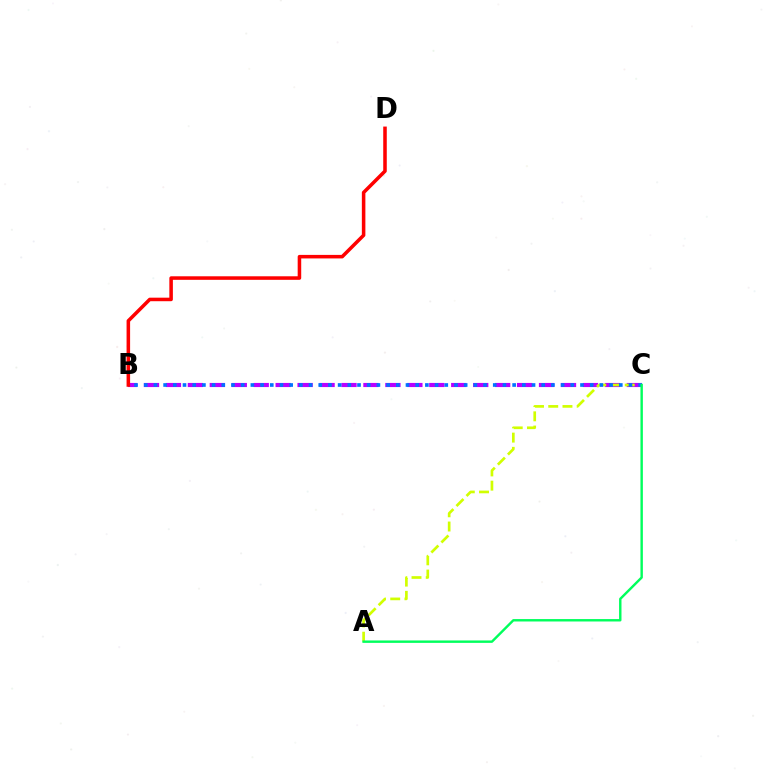{('B', 'C'): [{'color': '#b900ff', 'line_style': 'dashed', 'thickness': 2.98}, {'color': '#0074ff', 'line_style': 'dotted', 'thickness': 2.63}], ('A', 'C'): [{'color': '#d1ff00', 'line_style': 'dashed', 'thickness': 1.93}, {'color': '#00ff5c', 'line_style': 'solid', 'thickness': 1.74}], ('B', 'D'): [{'color': '#ff0000', 'line_style': 'solid', 'thickness': 2.55}]}